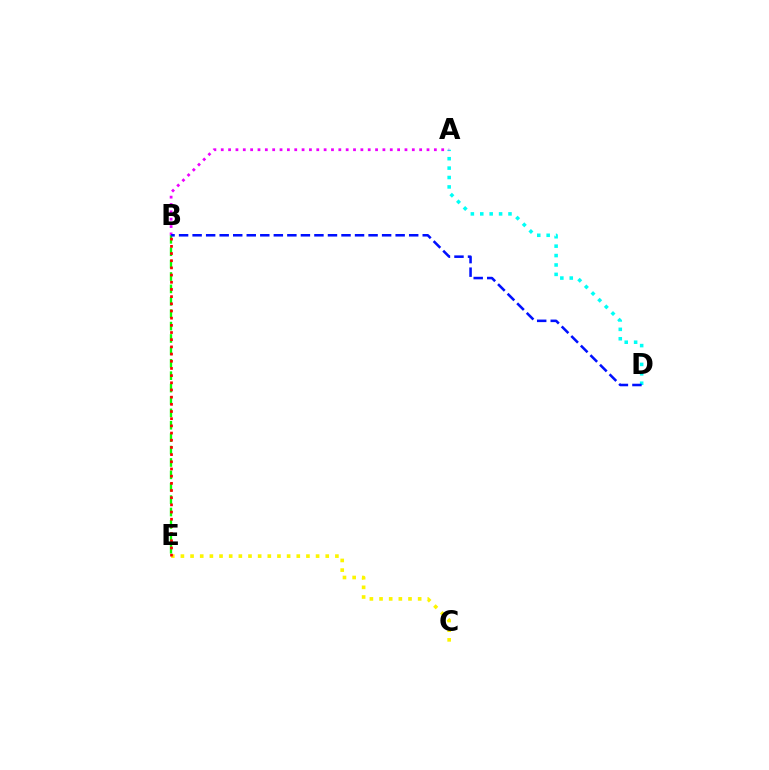{('B', 'E'): [{'color': '#08ff00', 'line_style': 'dashed', 'thickness': 1.68}, {'color': '#ff0000', 'line_style': 'dotted', 'thickness': 1.95}], ('C', 'E'): [{'color': '#fcf500', 'line_style': 'dotted', 'thickness': 2.62}], ('A', 'D'): [{'color': '#00fff6', 'line_style': 'dotted', 'thickness': 2.56}], ('A', 'B'): [{'color': '#ee00ff', 'line_style': 'dotted', 'thickness': 2.0}], ('B', 'D'): [{'color': '#0010ff', 'line_style': 'dashed', 'thickness': 1.84}]}